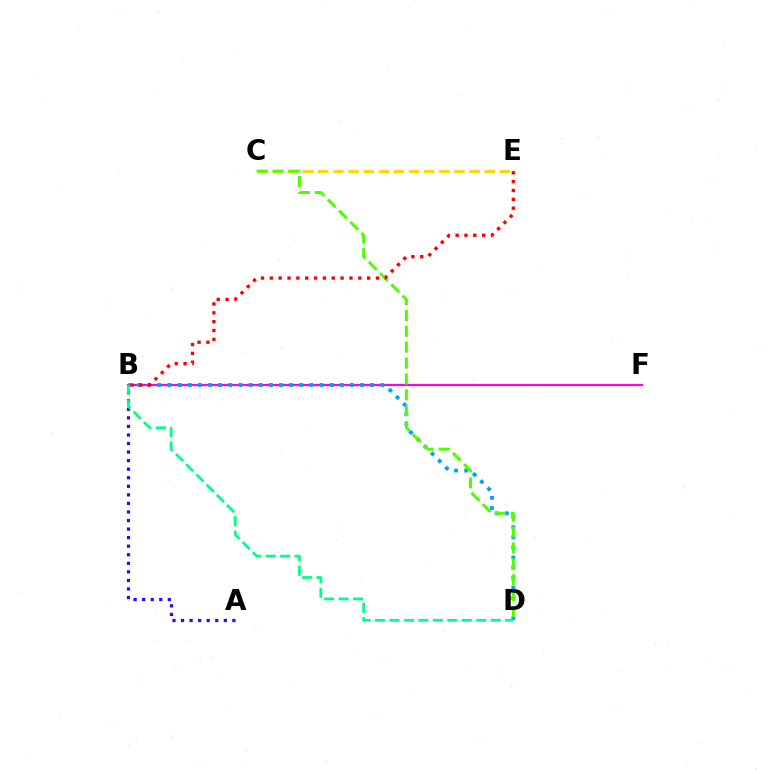{('A', 'B'): [{'color': '#3700ff', 'line_style': 'dotted', 'thickness': 2.32}], ('B', 'F'): [{'color': '#ff00ed', 'line_style': 'solid', 'thickness': 1.56}], ('B', 'D'): [{'color': '#009eff', 'line_style': 'dotted', 'thickness': 2.75}, {'color': '#00ff86', 'line_style': 'dashed', 'thickness': 1.96}], ('C', 'E'): [{'color': '#ffd500', 'line_style': 'dashed', 'thickness': 2.06}], ('C', 'D'): [{'color': '#4fff00', 'line_style': 'dashed', 'thickness': 2.16}], ('B', 'E'): [{'color': '#ff0000', 'line_style': 'dotted', 'thickness': 2.4}]}